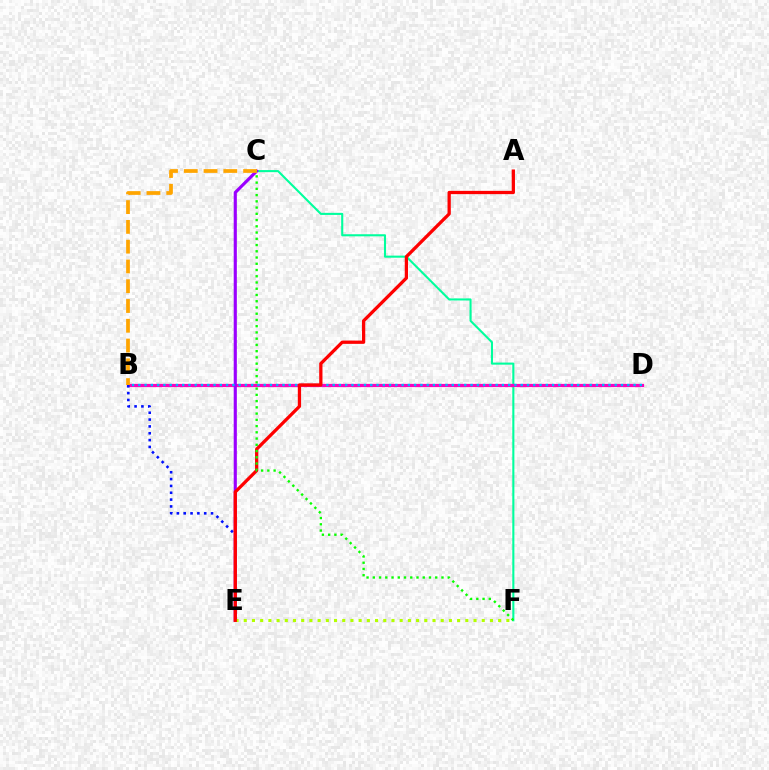{('C', 'F'): [{'color': '#00ff9d', 'line_style': 'solid', 'thickness': 1.51}, {'color': '#08ff00', 'line_style': 'dotted', 'thickness': 1.7}], ('B', 'D'): [{'color': '#ff00bd', 'line_style': 'solid', 'thickness': 2.31}, {'color': '#00b5ff', 'line_style': 'dotted', 'thickness': 1.7}], ('B', 'E'): [{'color': '#0010ff', 'line_style': 'dotted', 'thickness': 1.86}], ('C', 'E'): [{'color': '#9b00ff', 'line_style': 'solid', 'thickness': 2.26}], ('B', 'C'): [{'color': '#ffa500', 'line_style': 'dashed', 'thickness': 2.69}], ('E', 'F'): [{'color': '#b3ff00', 'line_style': 'dotted', 'thickness': 2.23}], ('A', 'E'): [{'color': '#ff0000', 'line_style': 'solid', 'thickness': 2.36}]}